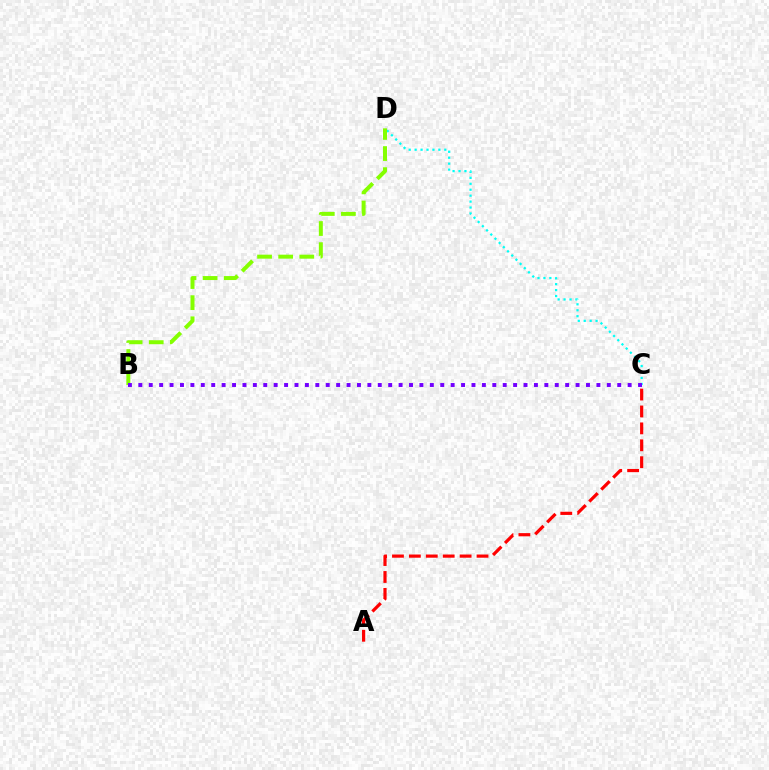{('C', 'D'): [{'color': '#00fff6', 'line_style': 'dotted', 'thickness': 1.61}], ('B', 'D'): [{'color': '#84ff00', 'line_style': 'dashed', 'thickness': 2.87}], ('B', 'C'): [{'color': '#7200ff', 'line_style': 'dotted', 'thickness': 2.83}], ('A', 'C'): [{'color': '#ff0000', 'line_style': 'dashed', 'thickness': 2.3}]}